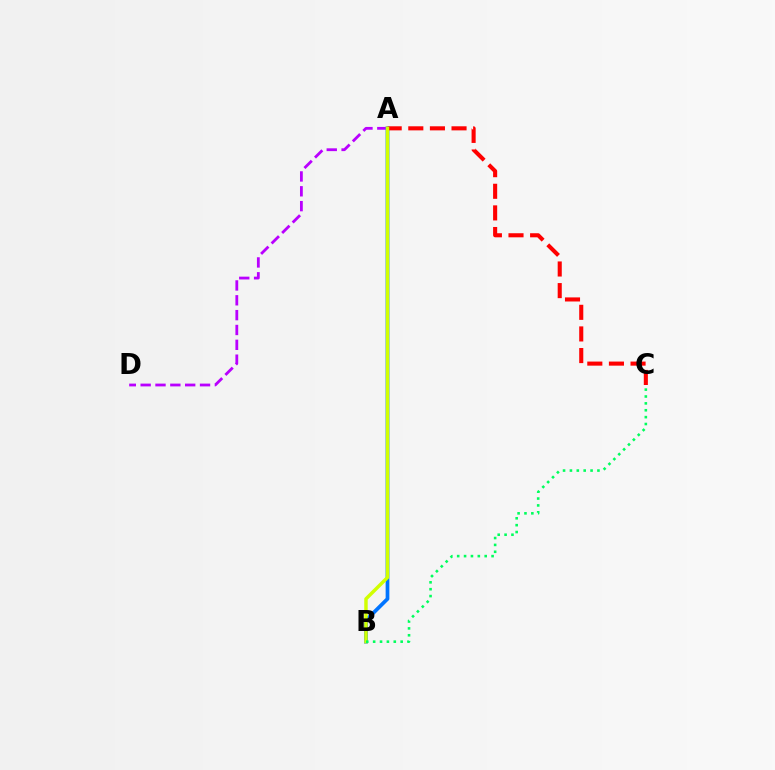{('A', 'D'): [{'color': '#b900ff', 'line_style': 'dashed', 'thickness': 2.02}], ('A', 'B'): [{'color': '#0074ff', 'line_style': 'solid', 'thickness': 2.68}, {'color': '#d1ff00', 'line_style': 'solid', 'thickness': 2.48}], ('A', 'C'): [{'color': '#ff0000', 'line_style': 'dashed', 'thickness': 2.94}], ('B', 'C'): [{'color': '#00ff5c', 'line_style': 'dotted', 'thickness': 1.87}]}